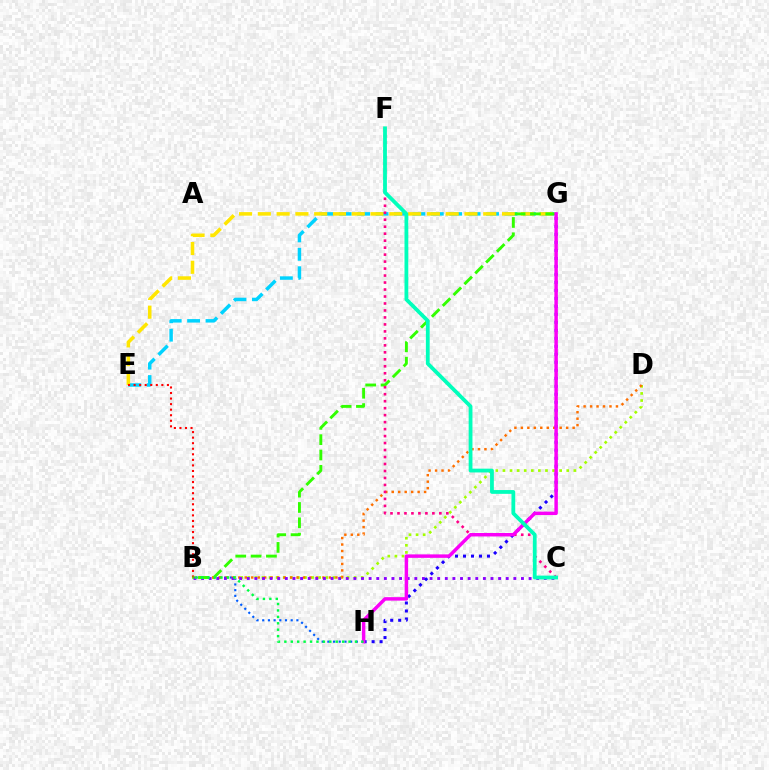{('E', 'G'): [{'color': '#00d3ff', 'line_style': 'dashed', 'thickness': 2.5}, {'color': '#ffe600', 'line_style': 'dashed', 'thickness': 2.55}], ('B', 'H'): [{'color': '#005dff', 'line_style': 'dotted', 'thickness': 1.55}, {'color': '#00ff45', 'line_style': 'dotted', 'thickness': 1.74}], ('B', 'D'): [{'color': '#a2ff00', 'line_style': 'dotted', 'thickness': 1.93}, {'color': '#ff7000', 'line_style': 'dotted', 'thickness': 1.76}], ('B', 'C'): [{'color': '#8a00ff', 'line_style': 'dotted', 'thickness': 2.07}], ('B', 'E'): [{'color': '#ff0000', 'line_style': 'dotted', 'thickness': 1.51}], ('B', 'G'): [{'color': '#31ff00', 'line_style': 'dashed', 'thickness': 2.08}], ('C', 'F'): [{'color': '#ff0088', 'line_style': 'dotted', 'thickness': 1.9}, {'color': '#00ffbb', 'line_style': 'solid', 'thickness': 2.73}], ('G', 'H'): [{'color': '#1900ff', 'line_style': 'dotted', 'thickness': 2.17}, {'color': '#fa00f9', 'line_style': 'solid', 'thickness': 2.49}]}